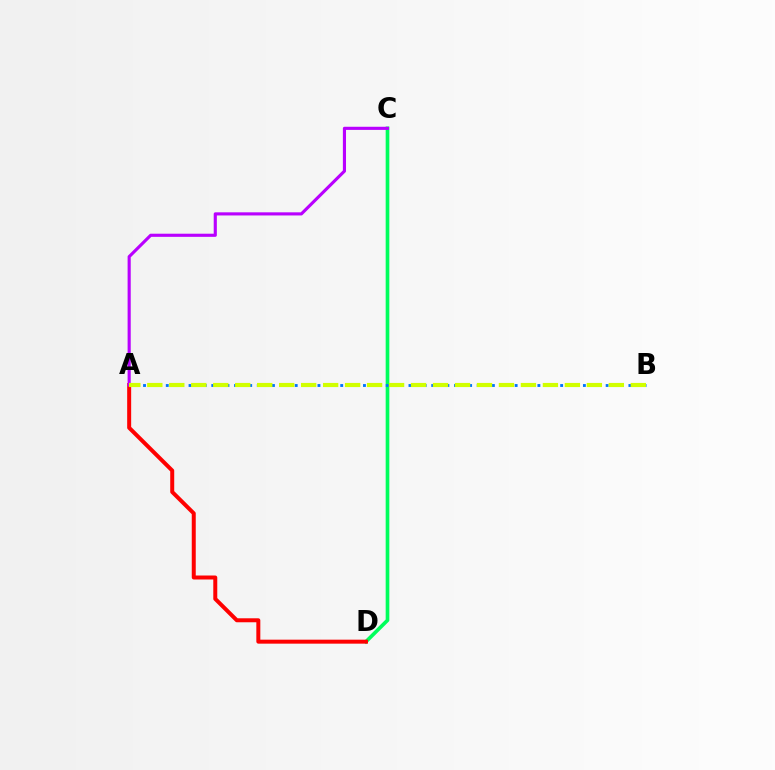{('C', 'D'): [{'color': '#00ff5c', 'line_style': 'solid', 'thickness': 2.64}], ('A', 'D'): [{'color': '#ff0000', 'line_style': 'solid', 'thickness': 2.87}], ('A', 'B'): [{'color': '#0074ff', 'line_style': 'dotted', 'thickness': 2.06}, {'color': '#d1ff00', 'line_style': 'dashed', 'thickness': 2.99}], ('A', 'C'): [{'color': '#b900ff', 'line_style': 'solid', 'thickness': 2.25}]}